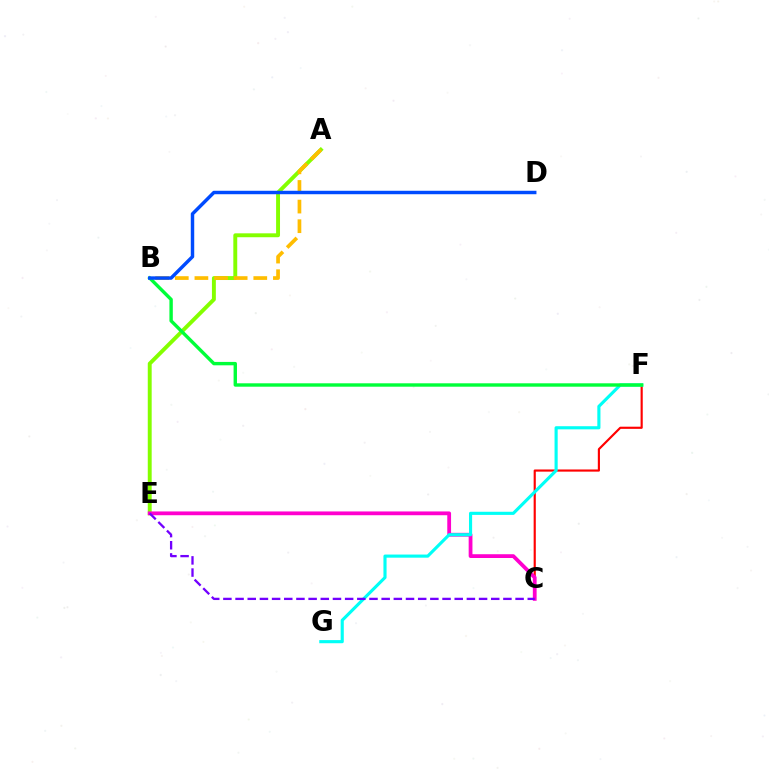{('A', 'E'): [{'color': '#84ff00', 'line_style': 'solid', 'thickness': 2.82}], ('C', 'F'): [{'color': '#ff0000', 'line_style': 'solid', 'thickness': 1.55}], ('A', 'B'): [{'color': '#ffbd00', 'line_style': 'dashed', 'thickness': 2.67}], ('C', 'E'): [{'color': '#ff00cf', 'line_style': 'solid', 'thickness': 2.72}, {'color': '#7200ff', 'line_style': 'dashed', 'thickness': 1.65}], ('F', 'G'): [{'color': '#00fff6', 'line_style': 'solid', 'thickness': 2.25}], ('B', 'F'): [{'color': '#00ff39', 'line_style': 'solid', 'thickness': 2.44}], ('B', 'D'): [{'color': '#004bff', 'line_style': 'solid', 'thickness': 2.49}]}